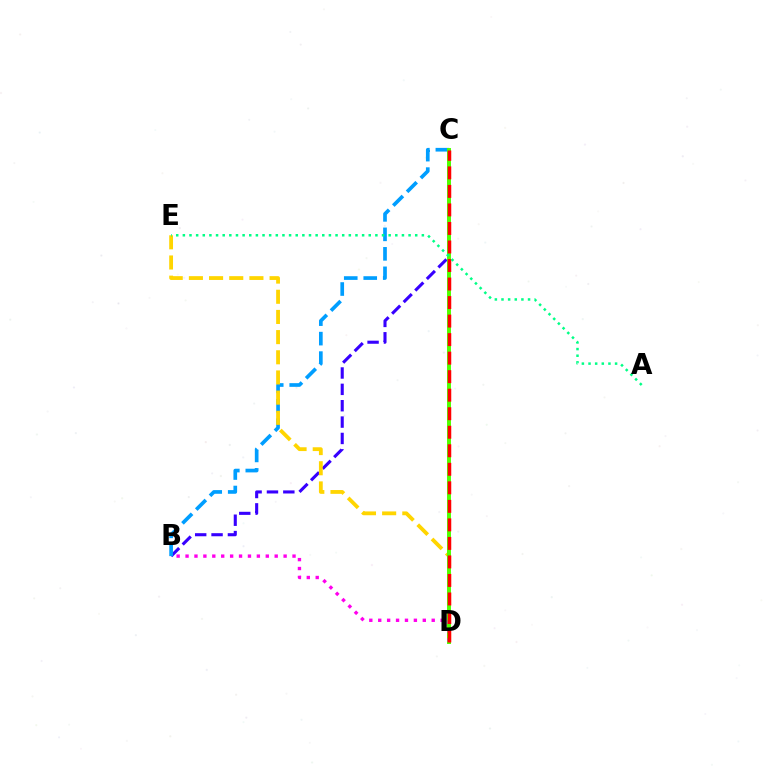{('B', 'C'): [{'color': '#3700ff', 'line_style': 'dashed', 'thickness': 2.22}, {'color': '#009eff', 'line_style': 'dashed', 'thickness': 2.65}], ('D', 'E'): [{'color': '#ffd500', 'line_style': 'dashed', 'thickness': 2.74}], ('C', 'D'): [{'color': '#4fff00', 'line_style': 'solid', 'thickness': 2.84}, {'color': '#ff0000', 'line_style': 'dashed', 'thickness': 2.52}], ('B', 'D'): [{'color': '#ff00ed', 'line_style': 'dotted', 'thickness': 2.42}], ('A', 'E'): [{'color': '#00ff86', 'line_style': 'dotted', 'thickness': 1.8}]}